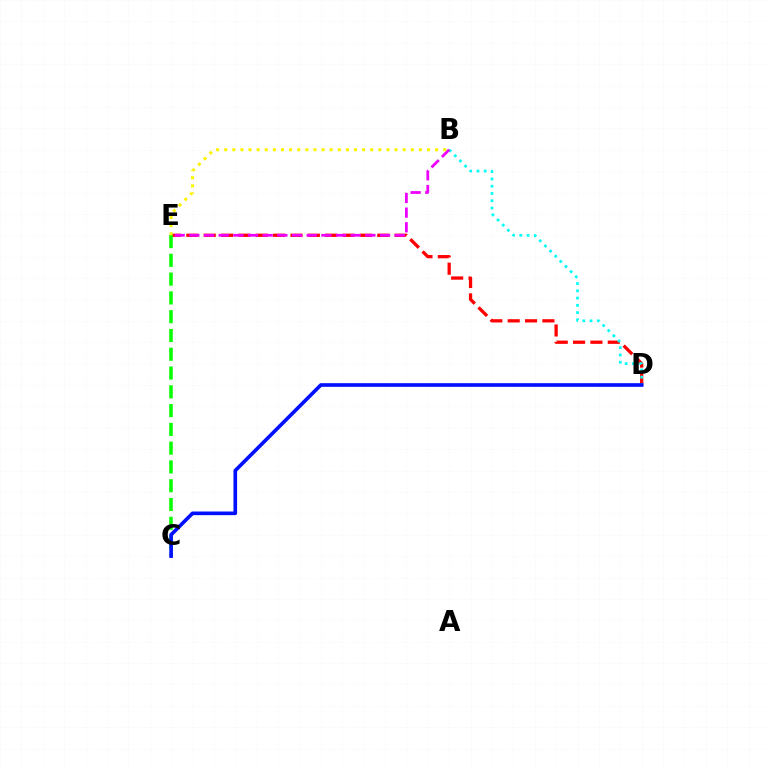{('D', 'E'): [{'color': '#ff0000', 'line_style': 'dashed', 'thickness': 2.36}], ('B', 'D'): [{'color': '#00fff6', 'line_style': 'dotted', 'thickness': 1.97}], ('C', 'E'): [{'color': '#08ff00', 'line_style': 'dashed', 'thickness': 2.55}], ('C', 'D'): [{'color': '#0010ff', 'line_style': 'solid', 'thickness': 2.62}], ('B', 'E'): [{'color': '#ee00ff', 'line_style': 'dashed', 'thickness': 1.99}, {'color': '#fcf500', 'line_style': 'dotted', 'thickness': 2.2}]}